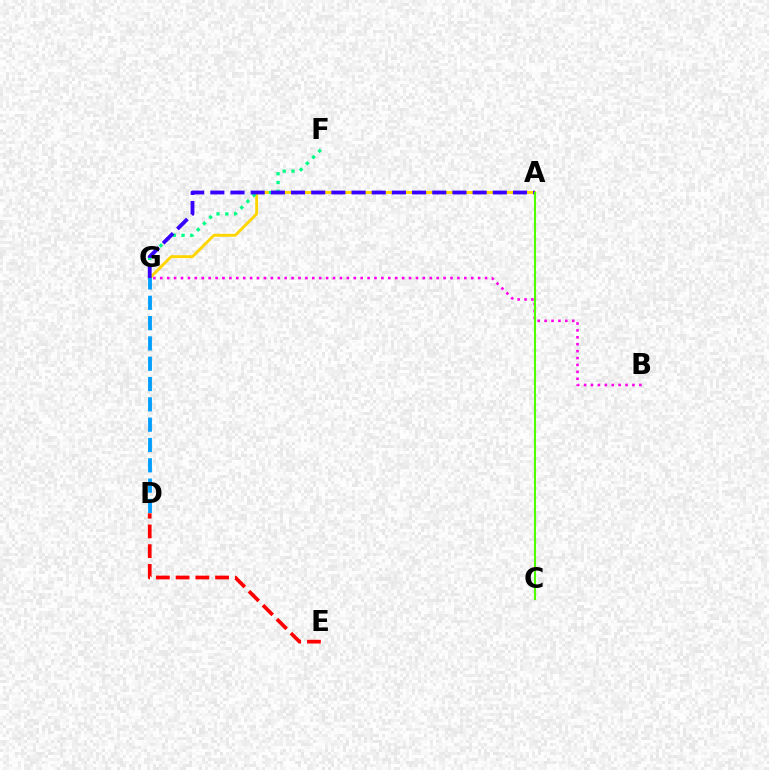{('B', 'G'): [{'color': '#ff00ed', 'line_style': 'dotted', 'thickness': 1.88}], ('A', 'G'): [{'color': '#ffd500', 'line_style': 'solid', 'thickness': 2.09}, {'color': '#3700ff', 'line_style': 'dashed', 'thickness': 2.74}], ('D', 'E'): [{'color': '#ff0000', 'line_style': 'dashed', 'thickness': 2.68}], ('F', 'G'): [{'color': '#00ff86', 'line_style': 'dotted', 'thickness': 2.38}], ('A', 'C'): [{'color': '#4fff00', 'line_style': 'solid', 'thickness': 1.51}], ('D', 'G'): [{'color': '#009eff', 'line_style': 'dashed', 'thickness': 2.76}]}